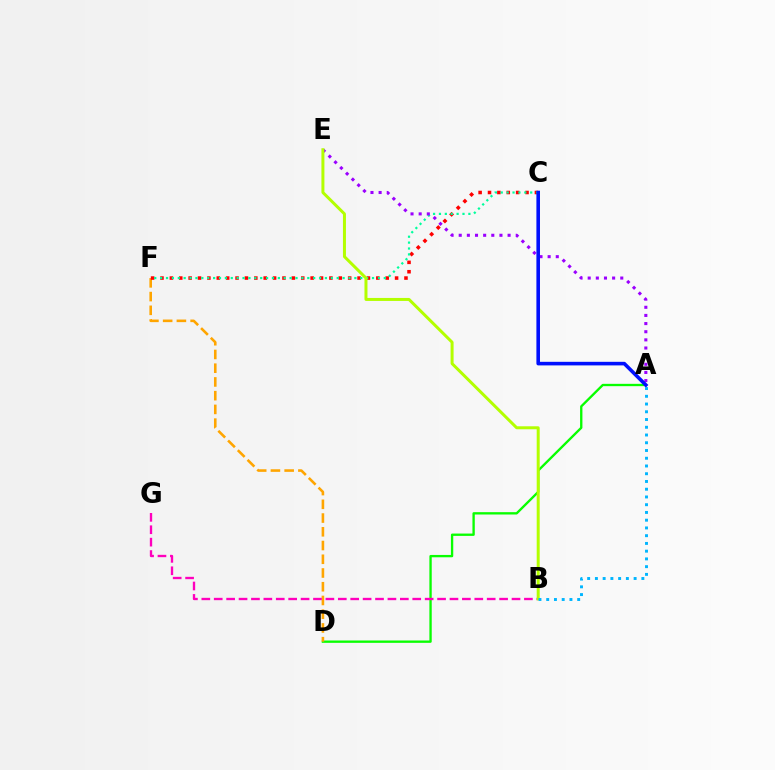{('A', 'D'): [{'color': '#08ff00', 'line_style': 'solid', 'thickness': 1.68}], ('D', 'F'): [{'color': '#ffa500', 'line_style': 'dashed', 'thickness': 1.87}], ('B', 'G'): [{'color': '#ff00bd', 'line_style': 'dashed', 'thickness': 1.69}], ('C', 'F'): [{'color': '#ff0000', 'line_style': 'dotted', 'thickness': 2.55}, {'color': '#00ff9d', 'line_style': 'dotted', 'thickness': 1.6}], ('A', 'E'): [{'color': '#9b00ff', 'line_style': 'dotted', 'thickness': 2.21}], ('B', 'E'): [{'color': '#b3ff00', 'line_style': 'solid', 'thickness': 2.15}], ('A', 'C'): [{'color': '#0010ff', 'line_style': 'solid', 'thickness': 2.58}], ('A', 'B'): [{'color': '#00b5ff', 'line_style': 'dotted', 'thickness': 2.1}]}